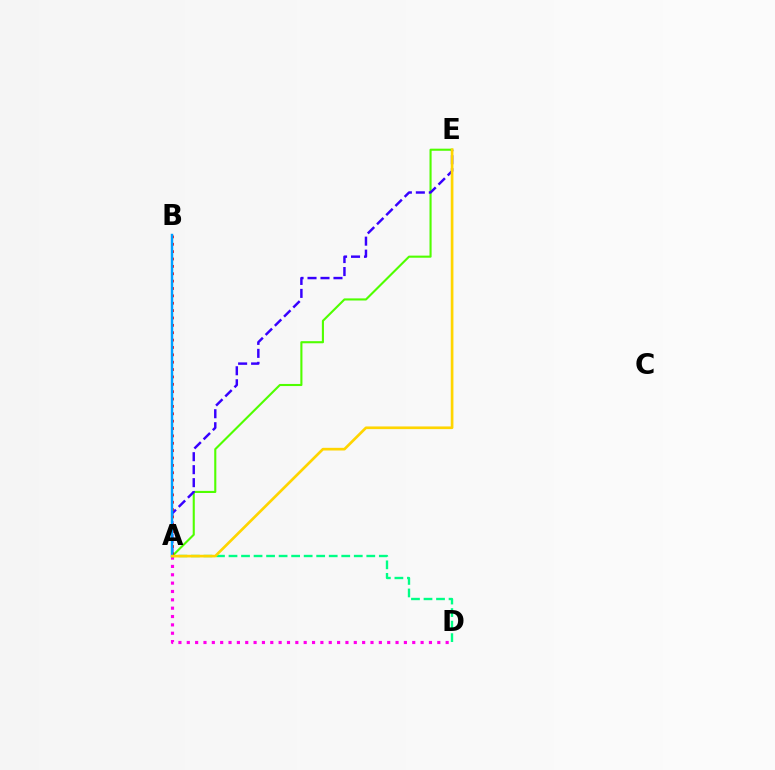{('A', 'D'): [{'color': '#00ff86', 'line_style': 'dashed', 'thickness': 1.7}, {'color': '#ff00ed', 'line_style': 'dotted', 'thickness': 2.27}], ('A', 'E'): [{'color': '#4fff00', 'line_style': 'solid', 'thickness': 1.51}, {'color': '#3700ff', 'line_style': 'dashed', 'thickness': 1.76}, {'color': '#ffd500', 'line_style': 'solid', 'thickness': 1.93}], ('A', 'B'): [{'color': '#ff0000', 'line_style': 'dotted', 'thickness': 2.0}, {'color': '#009eff', 'line_style': 'solid', 'thickness': 1.76}]}